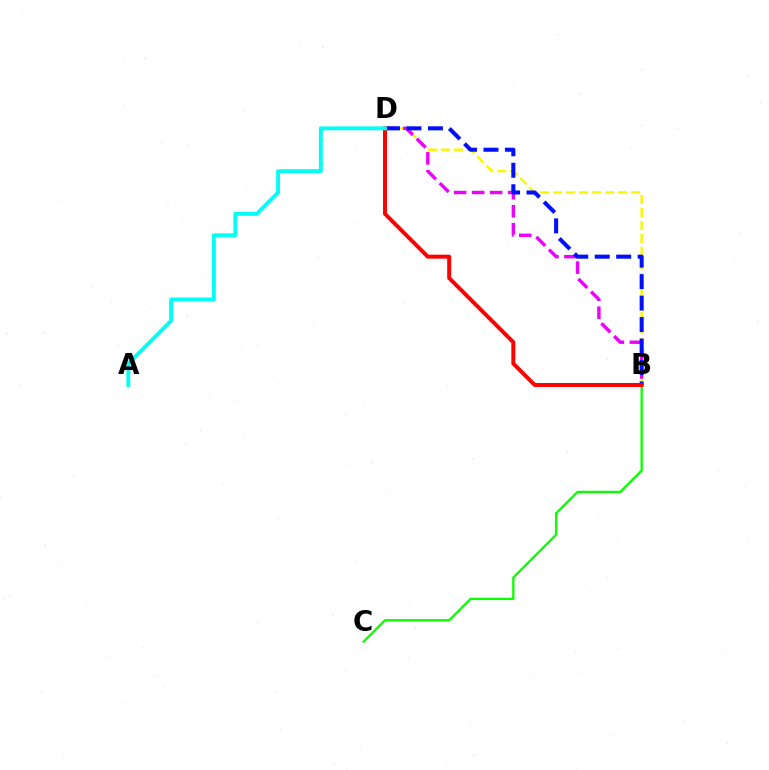{('B', 'D'): [{'color': '#fcf500', 'line_style': 'dashed', 'thickness': 1.76}, {'color': '#ee00ff', 'line_style': 'dashed', 'thickness': 2.44}, {'color': '#0010ff', 'line_style': 'dashed', 'thickness': 2.92}, {'color': '#ff0000', 'line_style': 'solid', 'thickness': 2.85}], ('B', 'C'): [{'color': '#08ff00', 'line_style': 'solid', 'thickness': 1.66}], ('A', 'D'): [{'color': '#00fff6', 'line_style': 'solid', 'thickness': 2.79}]}